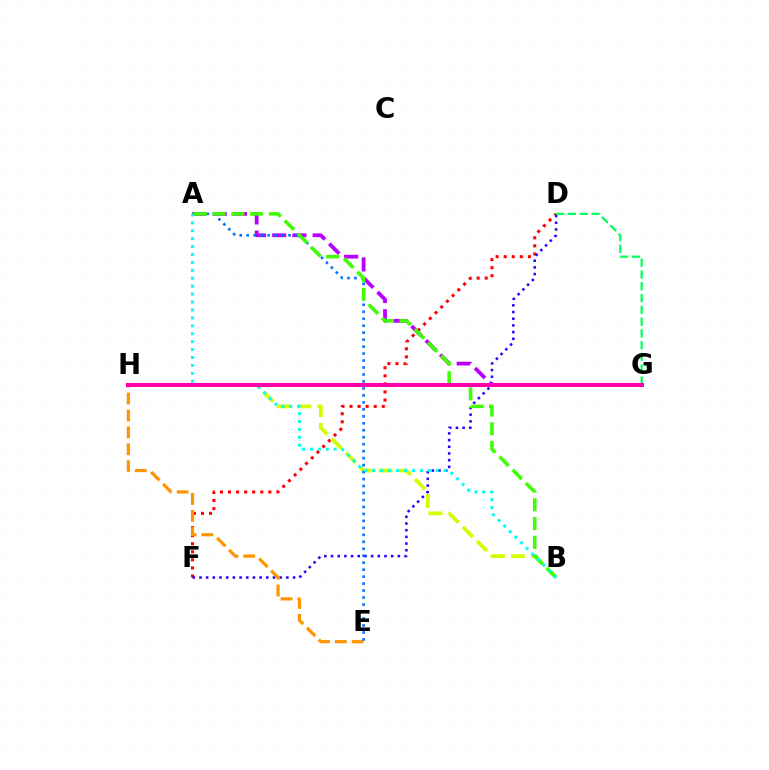{('D', 'F'): [{'color': '#ff0000', 'line_style': 'dotted', 'thickness': 2.19}, {'color': '#2500ff', 'line_style': 'dotted', 'thickness': 1.82}], ('D', 'G'): [{'color': '#00ff5c', 'line_style': 'dashed', 'thickness': 1.6}], ('E', 'H'): [{'color': '#ff9400', 'line_style': 'dashed', 'thickness': 2.3}], ('B', 'H'): [{'color': '#d1ff00', 'line_style': 'dashed', 'thickness': 2.72}], ('A', 'G'): [{'color': '#b900ff', 'line_style': 'dashed', 'thickness': 2.75}], ('A', 'E'): [{'color': '#0074ff', 'line_style': 'dotted', 'thickness': 1.89}], ('A', 'B'): [{'color': '#3dff00', 'line_style': 'dashed', 'thickness': 2.55}, {'color': '#00fff6', 'line_style': 'dotted', 'thickness': 2.15}], ('G', 'H'): [{'color': '#ff00ac', 'line_style': 'solid', 'thickness': 2.88}]}